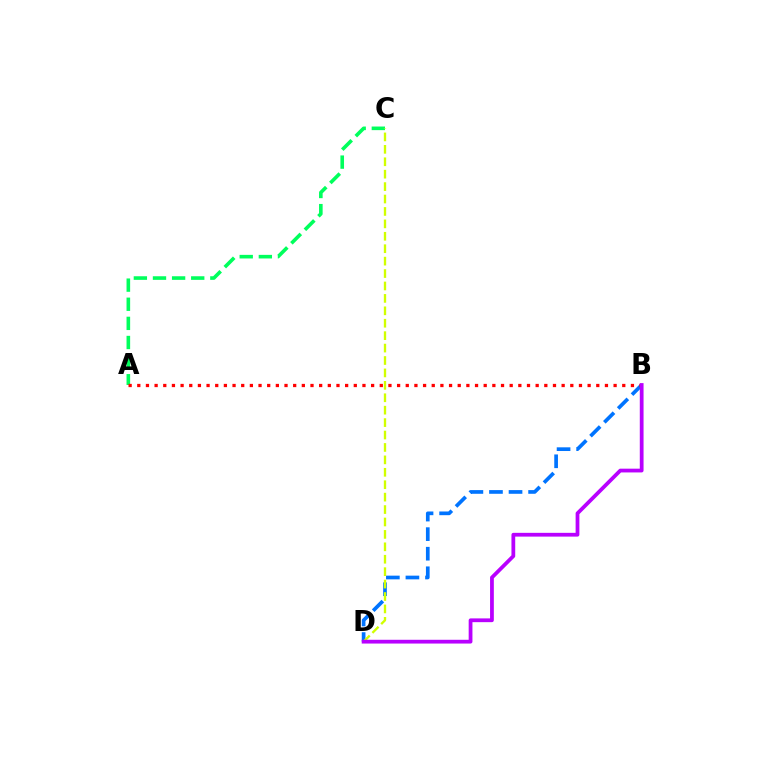{('B', 'D'): [{'color': '#0074ff', 'line_style': 'dashed', 'thickness': 2.66}, {'color': '#b900ff', 'line_style': 'solid', 'thickness': 2.71}], ('A', 'C'): [{'color': '#00ff5c', 'line_style': 'dashed', 'thickness': 2.6}], ('C', 'D'): [{'color': '#d1ff00', 'line_style': 'dashed', 'thickness': 1.69}], ('A', 'B'): [{'color': '#ff0000', 'line_style': 'dotted', 'thickness': 2.35}]}